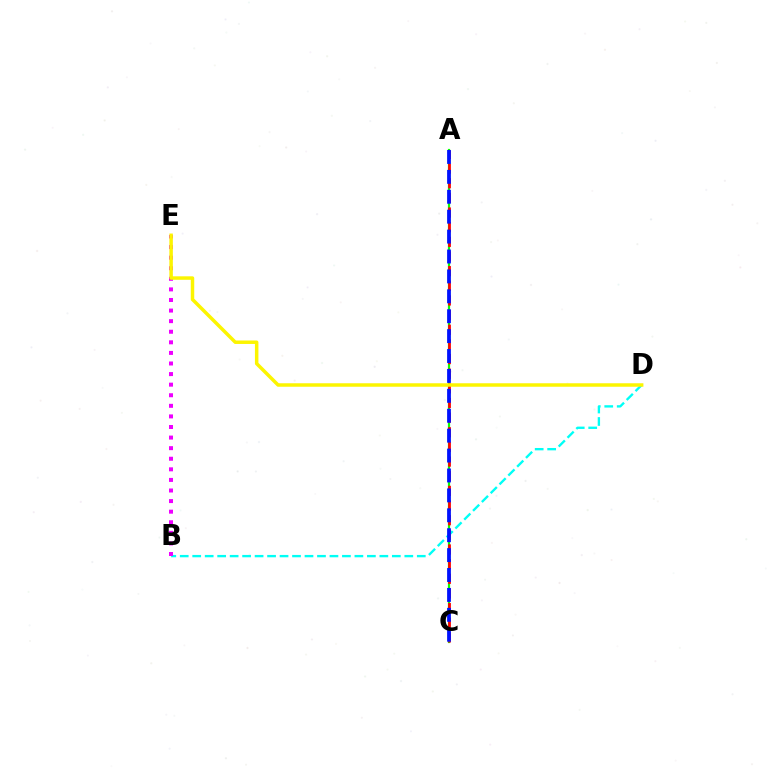{('B', 'D'): [{'color': '#00fff6', 'line_style': 'dashed', 'thickness': 1.69}], ('A', 'C'): [{'color': '#08ff00', 'line_style': 'solid', 'thickness': 1.59}, {'color': '#ff0000', 'line_style': 'dashed', 'thickness': 1.99}, {'color': '#0010ff', 'line_style': 'dashed', 'thickness': 2.7}], ('B', 'E'): [{'color': '#ee00ff', 'line_style': 'dotted', 'thickness': 2.88}], ('D', 'E'): [{'color': '#fcf500', 'line_style': 'solid', 'thickness': 2.5}]}